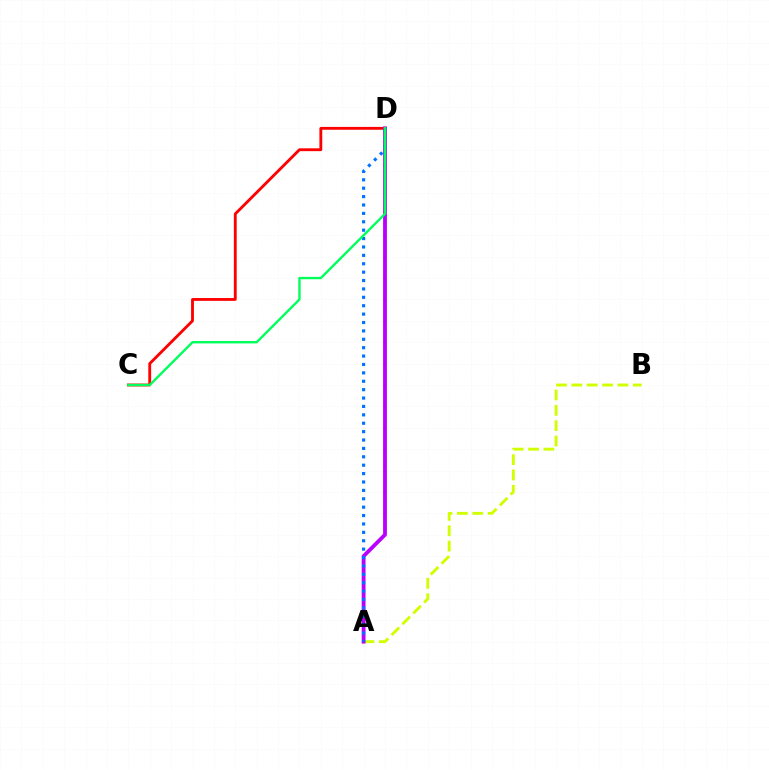{('C', 'D'): [{'color': '#ff0000', 'line_style': 'solid', 'thickness': 2.05}, {'color': '#00ff5c', 'line_style': 'solid', 'thickness': 1.71}], ('A', 'B'): [{'color': '#d1ff00', 'line_style': 'dashed', 'thickness': 2.09}], ('A', 'D'): [{'color': '#b900ff', 'line_style': 'solid', 'thickness': 2.75}, {'color': '#0074ff', 'line_style': 'dotted', 'thickness': 2.28}]}